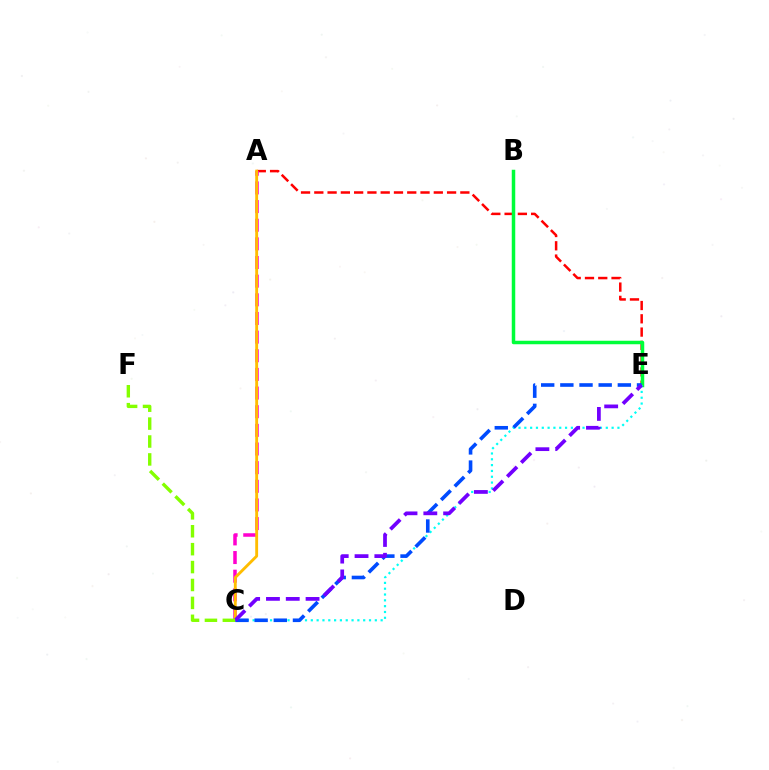{('A', 'E'): [{'color': '#ff0000', 'line_style': 'dashed', 'thickness': 1.8}], ('A', 'C'): [{'color': '#ff00cf', 'line_style': 'dashed', 'thickness': 2.53}, {'color': '#ffbd00', 'line_style': 'solid', 'thickness': 2.06}], ('B', 'E'): [{'color': '#00ff39', 'line_style': 'solid', 'thickness': 2.51}], ('C', 'E'): [{'color': '#00fff6', 'line_style': 'dotted', 'thickness': 1.58}, {'color': '#004bff', 'line_style': 'dashed', 'thickness': 2.6}, {'color': '#7200ff', 'line_style': 'dashed', 'thickness': 2.69}], ('C', 'F'): [{'color': '#84ff00', 'line_style': 'dashed', 'thickness': 2.43}]}